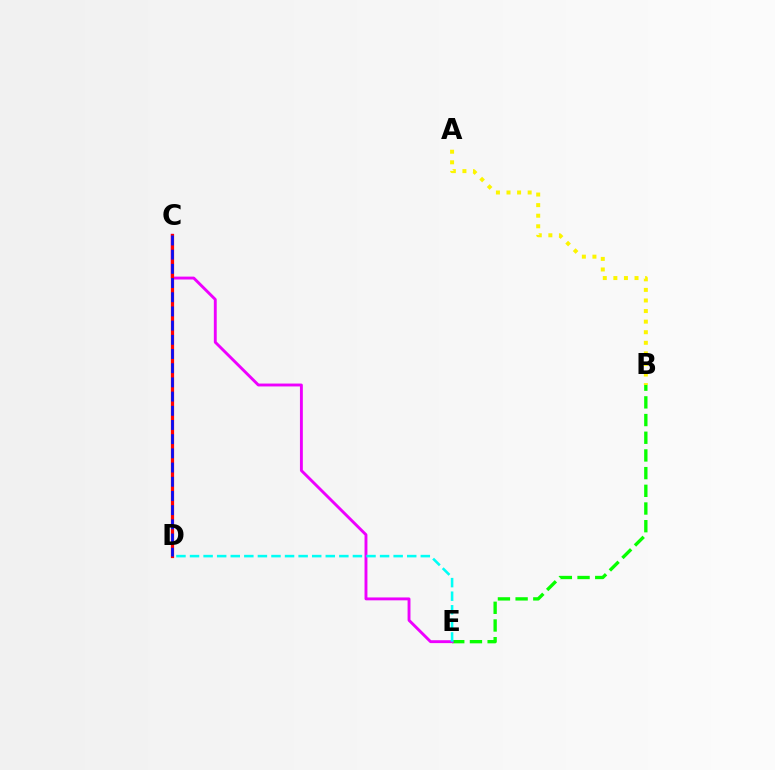{('B', 'E'): [{'color': '#08ff00', 'line_style': 'dashed', 'thickness': 2.4}], ('C', 'E'): [{'color': '#ee00ff', 'line_style': 'solid', 'thickness': 2.08}], ('A', 'B'): [{'color': '#fcf500', 'line_style': 'dotted', 'thickness': 2.87}], ('C', 'D'): [{'color': '#ff0000', 'line_style': 'solid', 'thickness': 2.31}, {'color': '#0010ff', 'line_style': 'dashed', 'thickness': 1.93}], ('D', 'E'): [{'color': '#00fff6', 'line_style': 'dashed', 'thickness': 1.84}]}